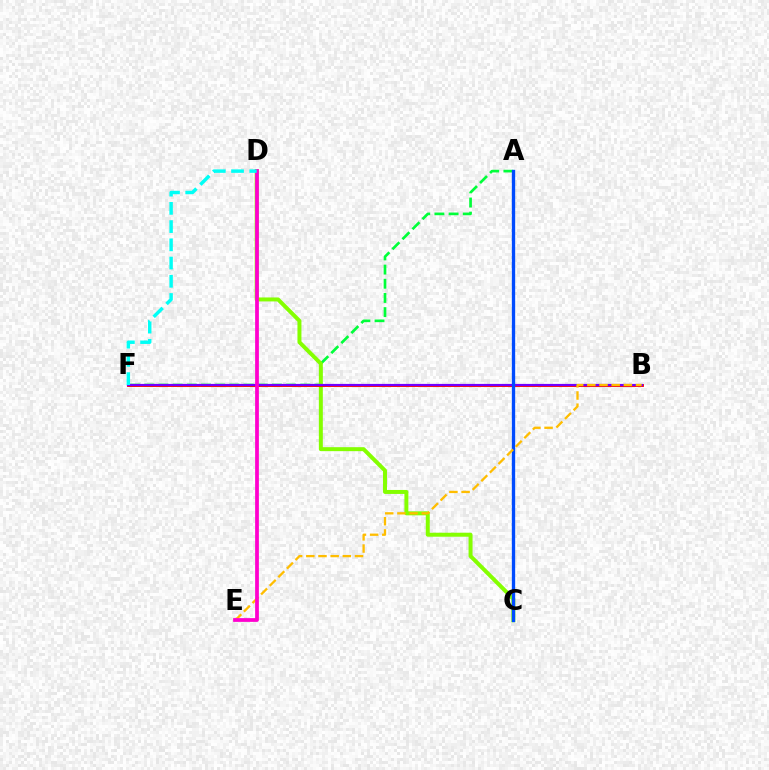{('A', 'F'): [{'color': '#00ff39', 'line_style': 'dashed', 'thickness': 1.93}], ('C', 'D'): [{'color': '#84ff00', 'line_style': 'solid', 'thickness': 2.86}], ('B', 'F'): [{'color': '#ff0000', 'line_style': 'solid', 'thickness': 2.06}, {'color': '#7200ff', 'line_style': 'solid', 'thickness': 1.57}], ('A', 'C'): [{'color': '#004bff', 'line_style': 'solid', 'thickness': 2.4}], ('B', 'E'): [{'color': '#ffbd00', 'line_style': 'dashed', 'thickness': 1.65}], ('D', 'E'): [{'color': '#ff00cf', 'line_style': 'solid', 'thickness': 2.7}], ('D', 'F'): [{'color': '#00fff6', 'line_style': 'dashed', 'thickness': 2.48}]}